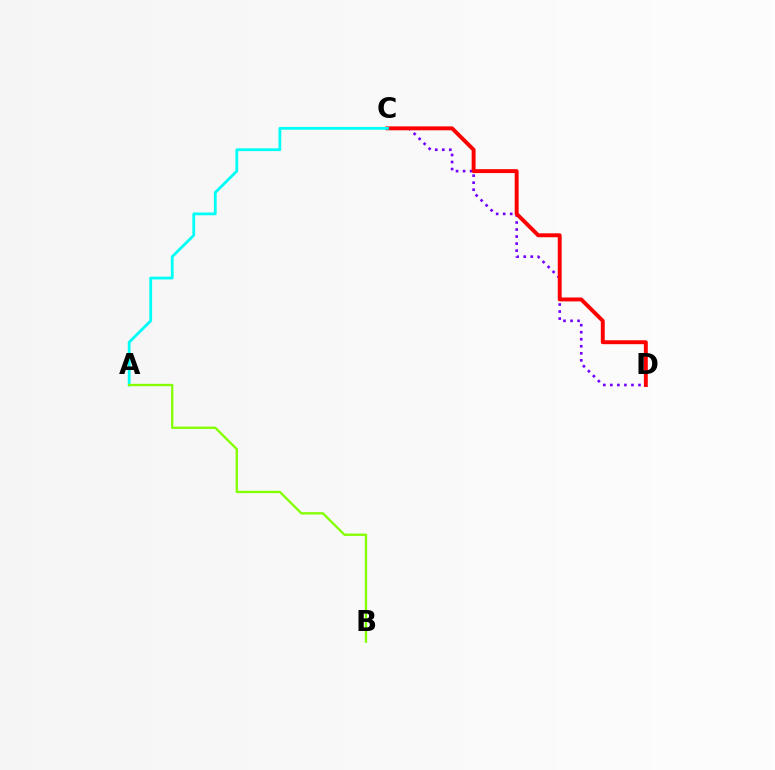{('C', 'D'): [{'color': '#7200ff', 'line_style': 'dotted', 'thickness': 1.91}, {'color': '#ff0000', 'line_style': 'solid', 'thickness': 2.82}], ('A', 'C'): [{'color': '#00fff6', 'line_style': 'solid', 'thickness': 2.01}], ('A', 'B'): [{'color': '#84ff00', 'line_style': 'solid', 'thickness': 1.68}]}